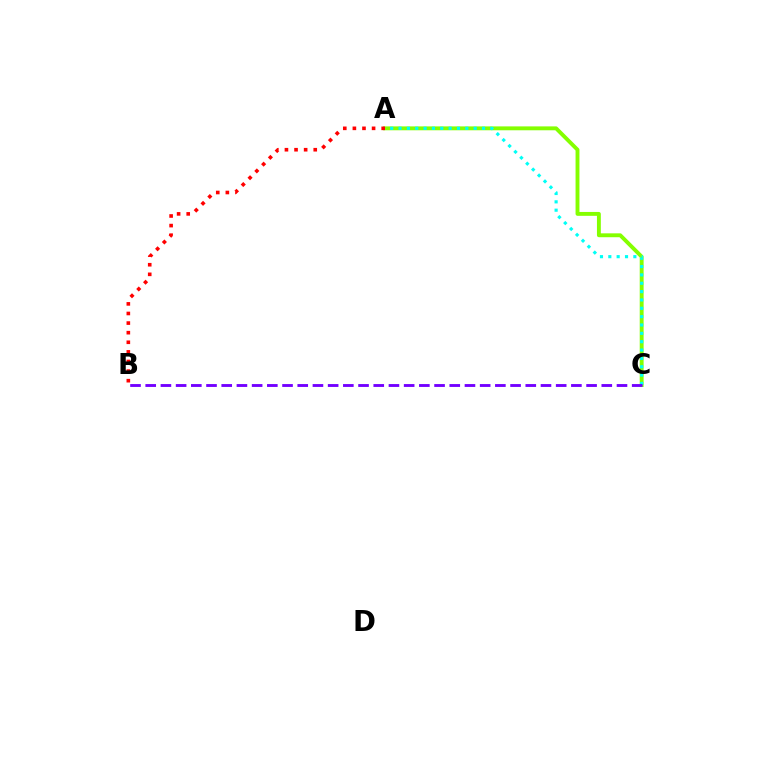{('A', 'C'): [{'color': '#84ff00', 'line_style': 'solid', 'thickness': 2.8}, {'color': '#00fff6', 'line_style': 'dotted', 'thickness': 2.27}], ('A', 'B'): [{'color': '#ff0000', 'line_style': 'dotted', 'thickness': 2.61}], ('B', 'C'): [{'color': '#7200ff', 'line_style': 'dashed', 'thickness': 2.07}]}